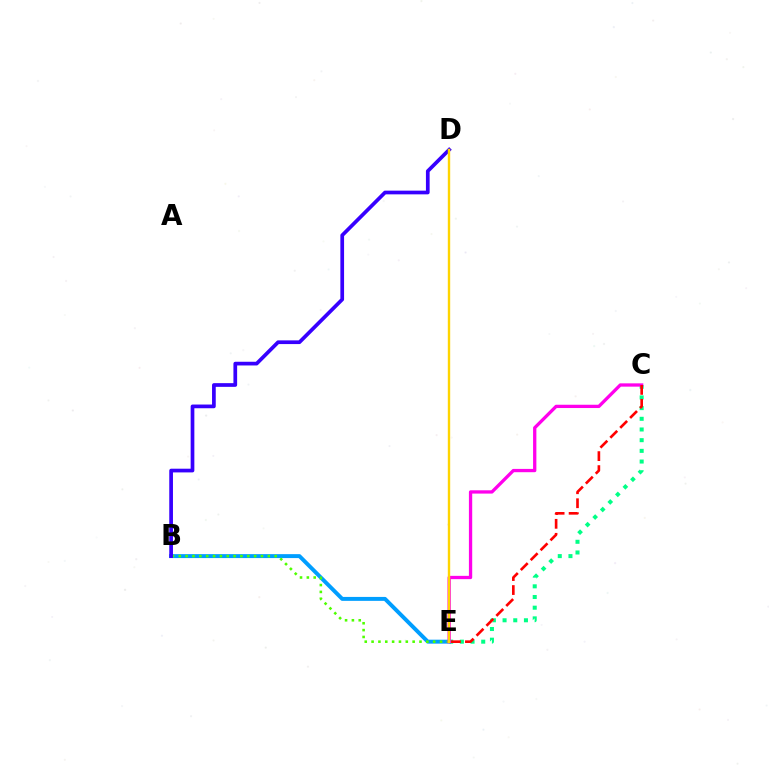{('C', 'E'): [{'color': '#00ff86', 'line_style': 'dotted', 'thickness': 2.9}, {'color': '#ff00ed', 'line_style': 'solid', 'thickness': 2.37}, {'color': '#ff0000', 'line_style': 'dashed', 'thickness': 1.9}], ('B', 'E'): [{'color': '#009eff', 'line_style': 'solid', 'thickness': 2.84}, {'color': '#4fff00', 'line_style': 'dotted', 'thickness': 1.86}], ('B', 'D'): [{'color': '#3700ff', 'line_style': 'solid', 'thickness': 2.67}], ('D', 'E'): [{'color': '#ffd500', 'line_style': 'solid', 'thickness': 1.72}]}